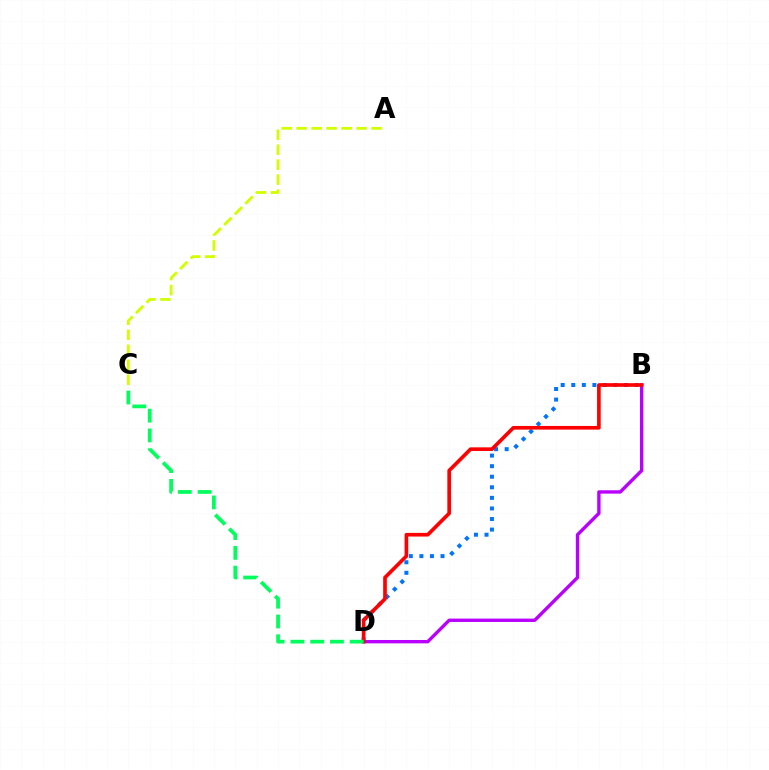{('B', 'D'): [{'color': '#0074ff', 'line_style': 'dotted', 'thickness': 2.87}, {'color': '#b900ff', 'line_style': 'solid', 'thickness': 2.42}, {'color': '#ff0000', 'line_style': 'solid', 'thickness': 2.63}], ('C', 'D'): [{'color': '#00ff5c', 'line_style': 'dashed', 'thickness': 2.69}], ('A', 'C'): [{'color': '#d1ff00', 'line_style': 'dashed', 'thickness': 2.04}]}